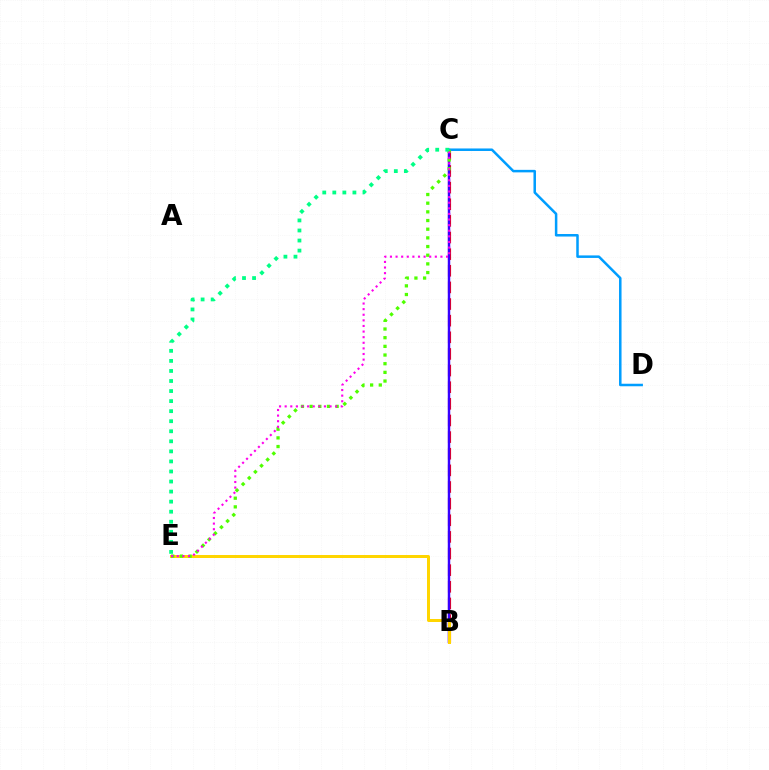{('B', 'C'): [{'color': '#ff0000', 'line_style': 'dashed', 'thickness': 2.26}, {'color': '#3700ff', 'line_style': 'solid', 'thickness': 1.76}], ('B', 'E'): [{'color': '#ffd500', 'line_style': 'solid', 'thickness': 2.16}], ('C', 'D'): [{'color': '#009eff', 'line_style': 'solid', 'thickness': 1.81}], ('C', 'E'): [{'color': '#4fff00', 'line_style': 'dotted', 'thickness': 2.36}, {'color': '#ff00ed', 'line_style': 'dotted', 'thickness': 1.52}, {'color': '#00ff86', 'line_style': 'dotted', 'thickness': 2.73}]}